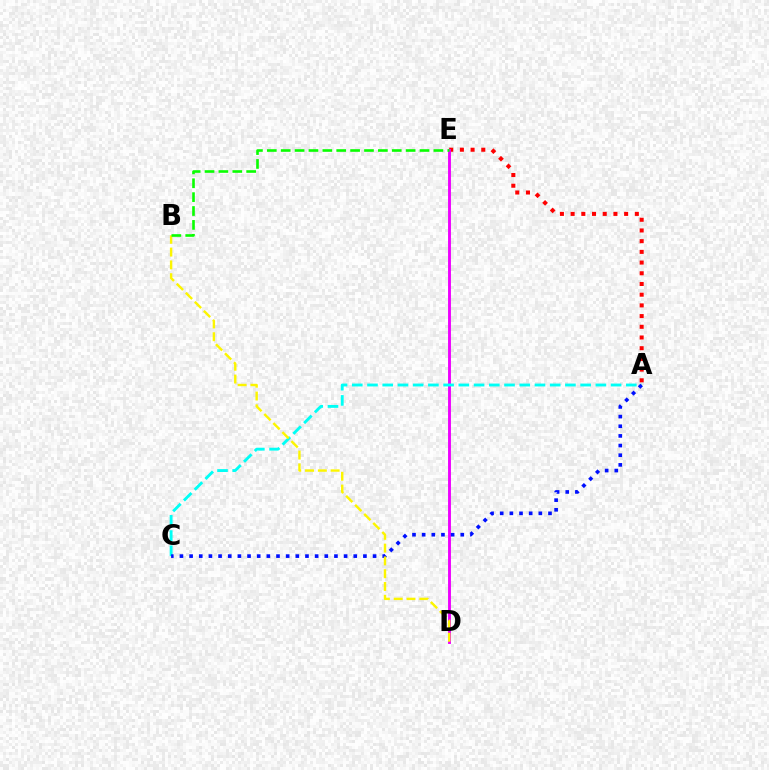{('A', 'E'): [{'color': '#ff0000', 'line_style': 'dotted', 'thickness': 2.91}], ('D', 'E'): [{'color': '#ee00ff', 'line_style': 'solid', 'thickness': 2.08}], ('A', 'C'): [{'color': '#00fff6', 'line_style': 'dashed', 'thickness': 2.07}, {'color': '#0010ff', 'line_style': 'dotted', 'thickness': 2.62}], ('B', 'D'): [{'color': '#fcf500', 'line_style': 'dashed', 'thickness': 1.74}], ('B', 'E'): [{'color': '#08ff00', 'line_style': 'dashed', 'thickness': 1.89}]}